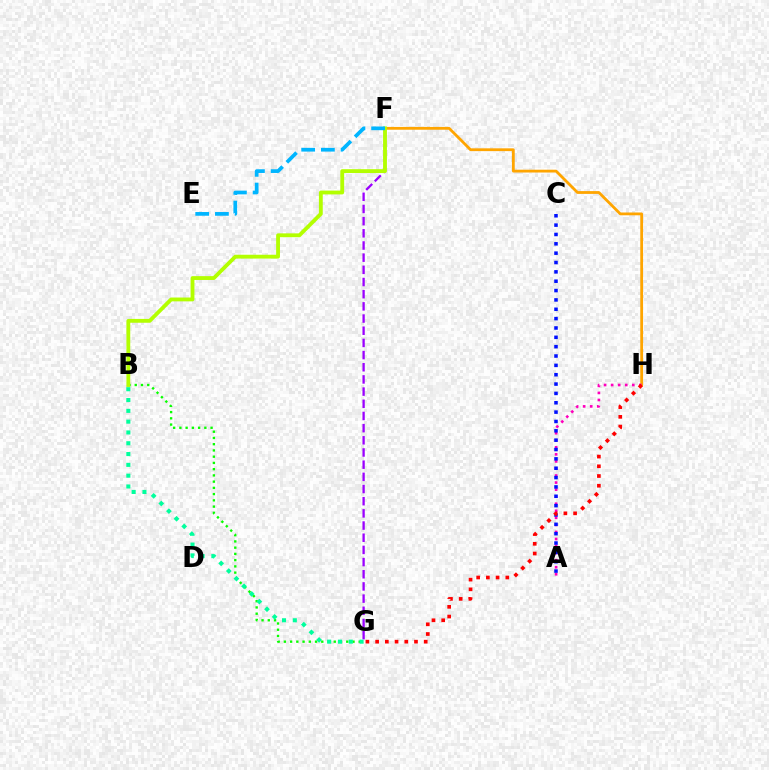{('B', 'G'): [{'color': '#08ff00', 'line_style': 'dotted', 'thickness': 1.7}, {'color': '#00ff9d', 'line_style': 'dotted', 'thickness': 2.93}], ('F', 'H'): [{'color': '#ffa500', 'line_style': 'solid', 'thickness': 2.02}], ('F', 'G'): [{'color': '#9b00ff', 'line_style': 'dashed', 'thickness': 1.65}], ('A', 'H'): [{'color': '#ff00bd', 'line_style': 'dotted', 'thickness': 1.92}], ('B', 'F'): [{'color': '#b3ff00', 'line_style': 'solid', 'thickness': 2.76}], ('A', 'C'): [{'color': '#0010ff', 'line_style': 'dotted', 'thickness': 2.54}], ('E', 'F'): [{'color': '#00b5ff', 'line_style': 'dashed', 'thickness': 2.68}], ('G', 'H'): [{'color': '#ff0000', 'line_style': 'dotted', 'thickness': 2.64}]}